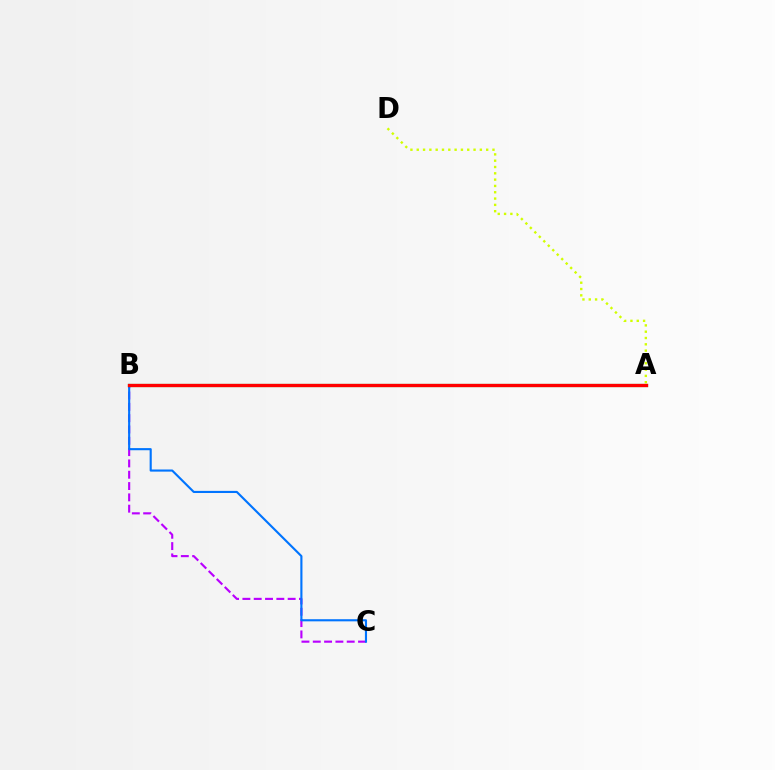{('A', 'B'): [{'color': '#00ff5c', 'line_style': 'solid', 'thickness': 2.29}, {'color': '#ff0000', 'line_style': 'solid', 'thickness': 2.38}], ('B', 'C'): [{'color': '#b900ff', 'line_style': 'dashed', 'thickness': 1.54}, {'color': '#0074ff', 'line_style': 'solid', 'thickness': 1.53}], ('A', 'D'): [{'color': '#d1ff00', 'line_style': 'dotted', 'thickness': 1.71}]}